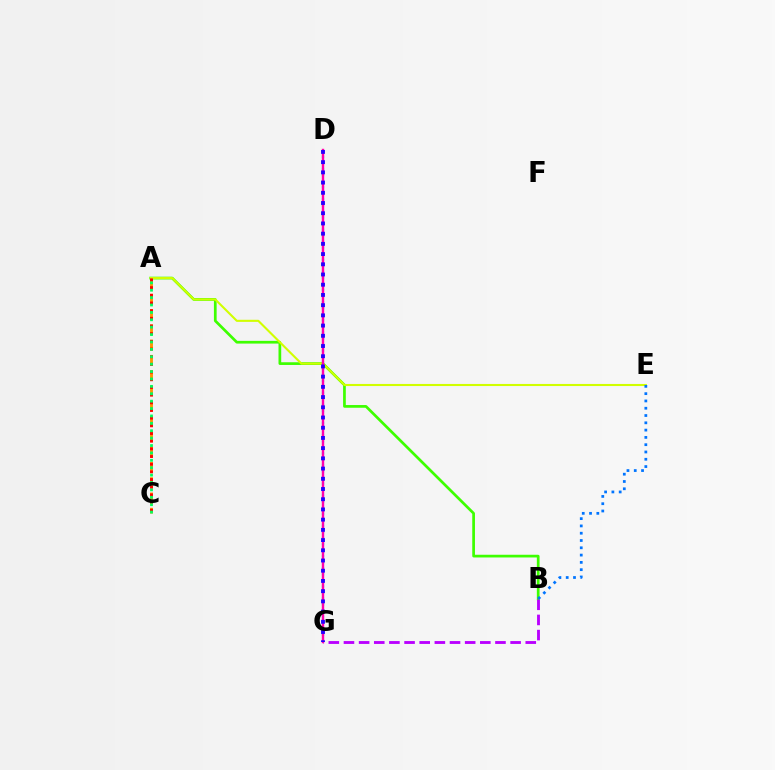{('D', 'G'): [{'color': '#00fff6', 'line_style': 'dotted', 'thickness': 1.64}, {'color': '#ff00ac', 'line_style': 'solid', 'thickness': 1.74}, {'color': '#2500ff', 'line_style': 'dotted', 'thickness': 2.78}], ('A', 'B'): [{'color': '#3dff00', 'line_style': 'solid', 'thickness': 1.95}], ('A', 'E'): [{'color': '#d1ff00', 'line_style': 'solid', 'thickness': 1.51}], ('B', 'G'): [{'color': '#b900ff', 'line_style': 'dashed', 'thickness': 2.06}], ('B', 'E'): [{'color': '#0074ff', 'line_style': 'dotted', 'thickness': 1.98}], ('A', 'C'): [{'color': '#ff9400', 'line_style': 'dashed', 'thickness': 2.08}, {'color': '#ff0000', 'line_style': 'dotted', 'thickness': 2.09}, {'color': '#00ff5c', 'line_style': 'dotted', 'thickness': 2.01}]}